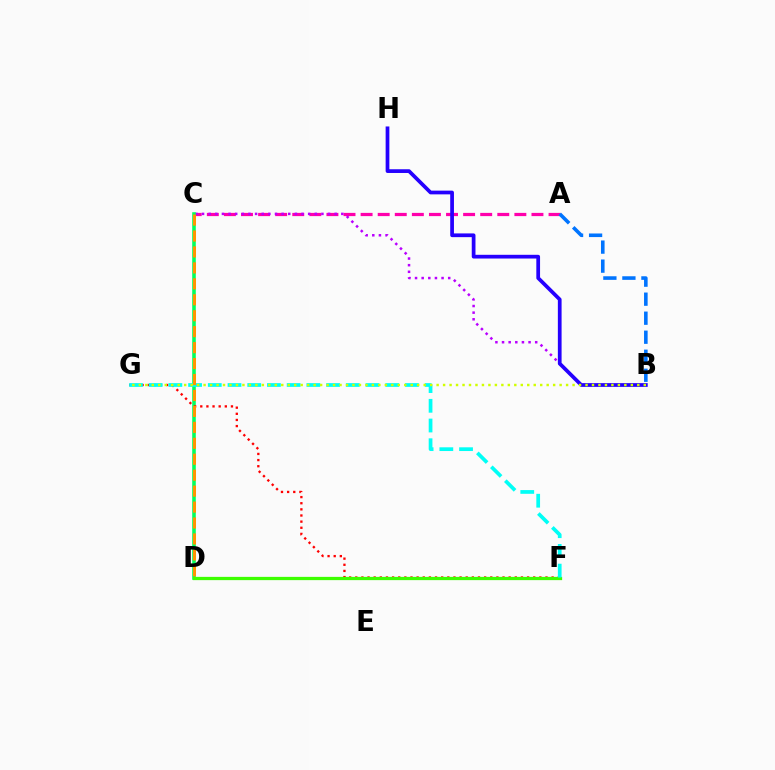{('A', 'C'): [{'color': '#ff00ac', 'line_style': 'dashed', 'thickness': 2.32}], ('B', 'C'): [{'color': '#b900ff', 'line_style': 'dotted', 'thickness': 1.8}], ('C', 'D'): [{'color': '#00ff5c', 'line_style': 'solid', 'thickness': 2.57}, {'color': '#ff9400', 'line_style': 'dashed', 'thickness': 2.17}], ('F', 'G'): [{'color': '#ff0000', 'line_style': 'dotted', 'thickness': 1.67}, {'color': '#00fff6', 'line_style': 'dashed', 'thickness': 2.68}], ('D', 'F'): [{'color': '#3dff00', 'line_style': 'solid', 'thickness': 2.35}], ('A', 'B'): [{'color': '#0074ff', 'line_style': 'dashed', 'thickness': 2.58}], ('B', 'H'): [{'color': '#2500ff', 'line_style': 'solid', 'thickness': 2.69}], ('B', 'G'): [{'color': '#d1ff00', 'line_style': 'dotted', 'thickness': 1.76}]}